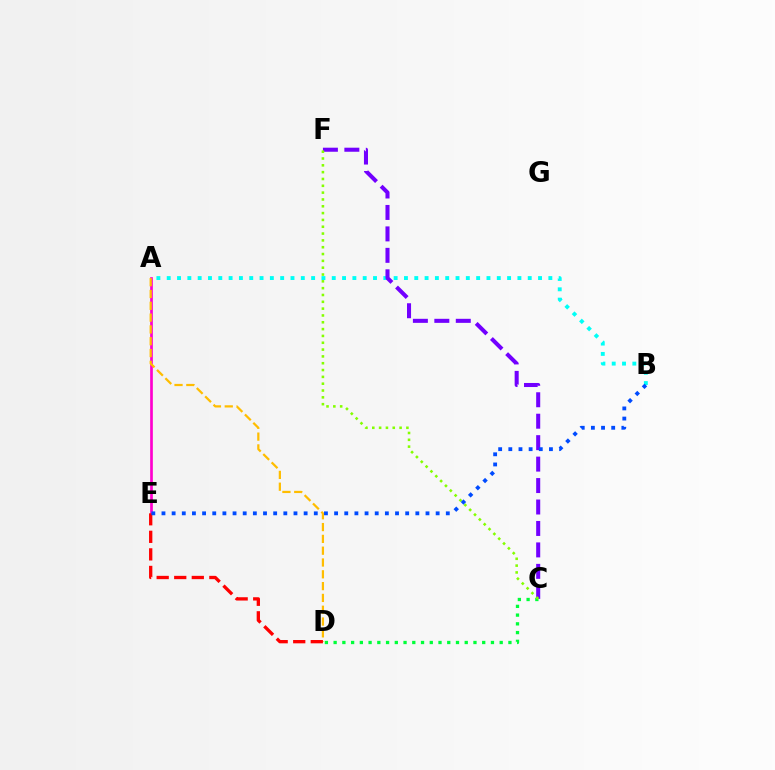{('A', 'E'): [{'color': '#ff00cf', 'line_style': 'solid', 'thickness': 1.94}], ('A', 'B'): [{'color': '#00fff6', 'line_style': 'dotted', 'thickness': 2.8}], ('A', 'D'): [{'color': '#ffbd00', 'line_style': 'dashed', 'thickness': 1.6}], ('C', 'F'): [{'color': '#7200ff', 'line_style': 'dashed', 'thickness': 2.91}, {'color': '#84ff00', 'line_style': 'dotted', 'thickness': 1.85}], ('C', 'D'): [{'color': '#00ff39', 'line_style': 'dotted', 'thickness': 2.37}], ('D', 'E'): [{'color': '#ff0000', 'line_style': 'dashed', 'thickness': 2.39}], ('B', 'E'): [{'color': '#004bff', 'line_style': 'dotted', 'thickness': 2.76}]}